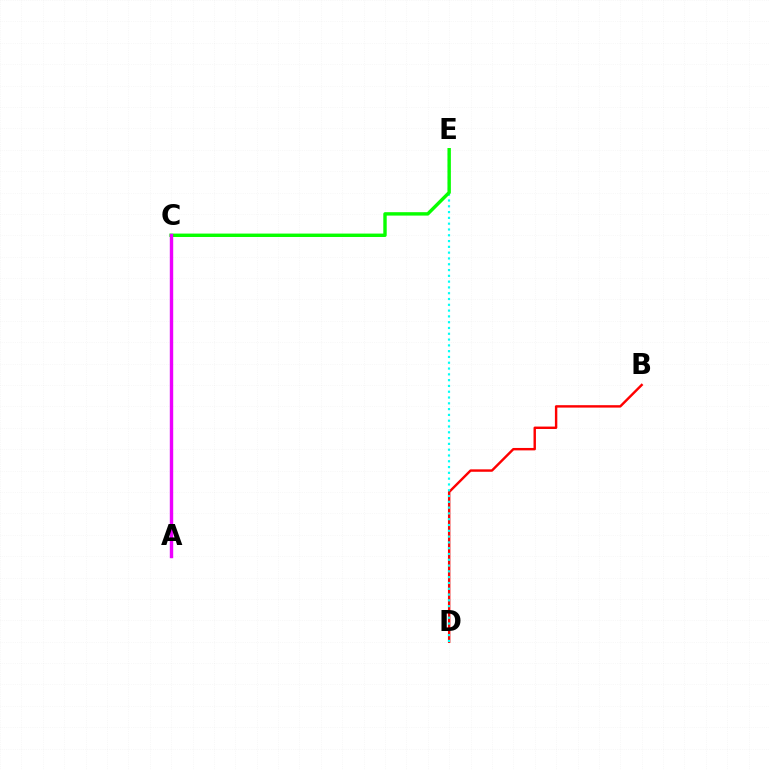{('B', 'D'): [{'color': '#ff0000', 'line_style': 'solid', 'thickness': 1.74}], ('A', 'C'): [{'color': '#0010ff', 'line_style': 'solid', 'thickness': 2.2}, {'color': '#fcf500', 'line_style': 'dotted', 'thickness': 1.94}, {'color': '#ee00ff', 'line_style': 'solid', 'thickness': 2.41}], ('D', 'E'): [{'color': '#00fff6', 'line_style': 'dotted', 'thickness': 1.57}], ('C', 'E'): [{'color': '#08ff00', 'line_style': 'solid', 'thickness': 2.45}]}